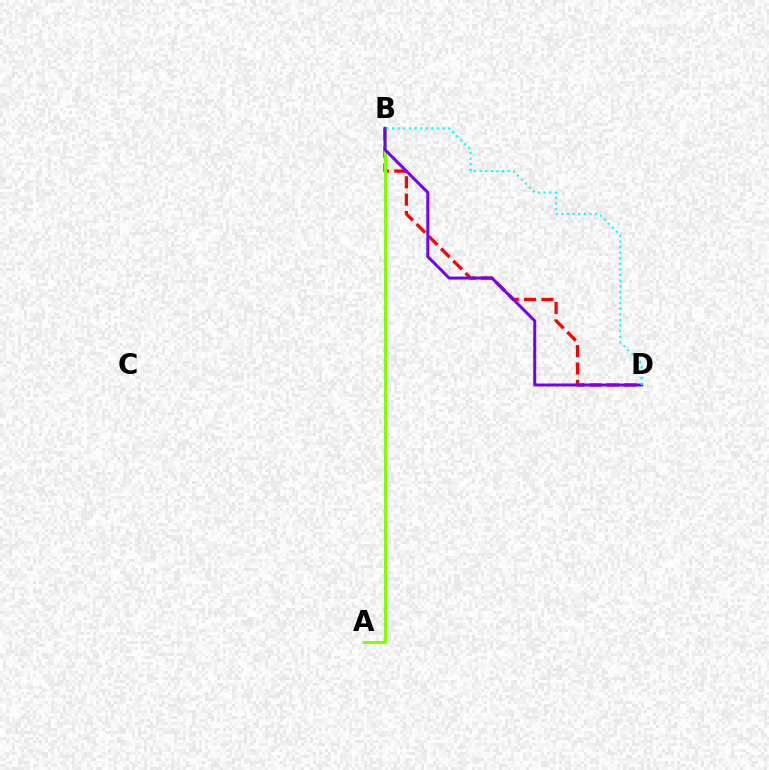{('B', 'D'): [{'color': '#ff0000', 'line_style': 'dashed', 'thickness': 2.35}, {'color': '#7200ff', 'line_style': 'solid', 'thickness': 2.14}, {'color': '#00fff6', 'line_style': 'dotted', 'thickness': 1.52}], ('A', 'B'): [{'color': '#84ff00', 'line_style': 'solid', 'thickness': 2.17}]}